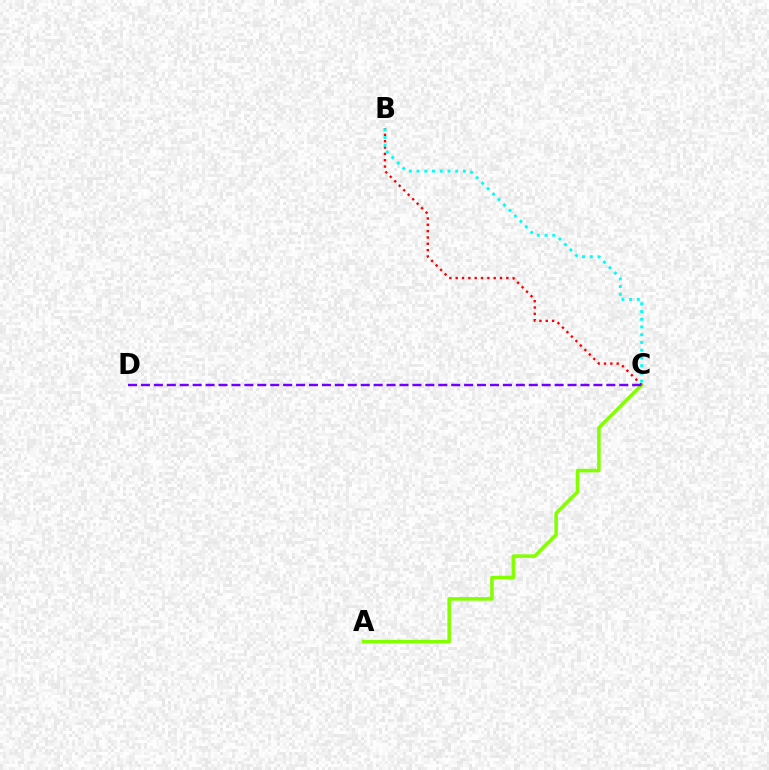{('A', 'C'): [{'color': '#84ff00', 'line_style': 'solid', 'thickness': 2.56}], ('B', 'C'): [{'color': '#ff0000', 'line_style': 'dotted', 'thickness': 1.72}, {'color': '#00fff6', 'line_style': 'dotted', 'thickness': 2.1}], ('C', 'D'): [{'color': '#7200ff', 'line_style': 'dashed', 'thickness': 1.76}]}